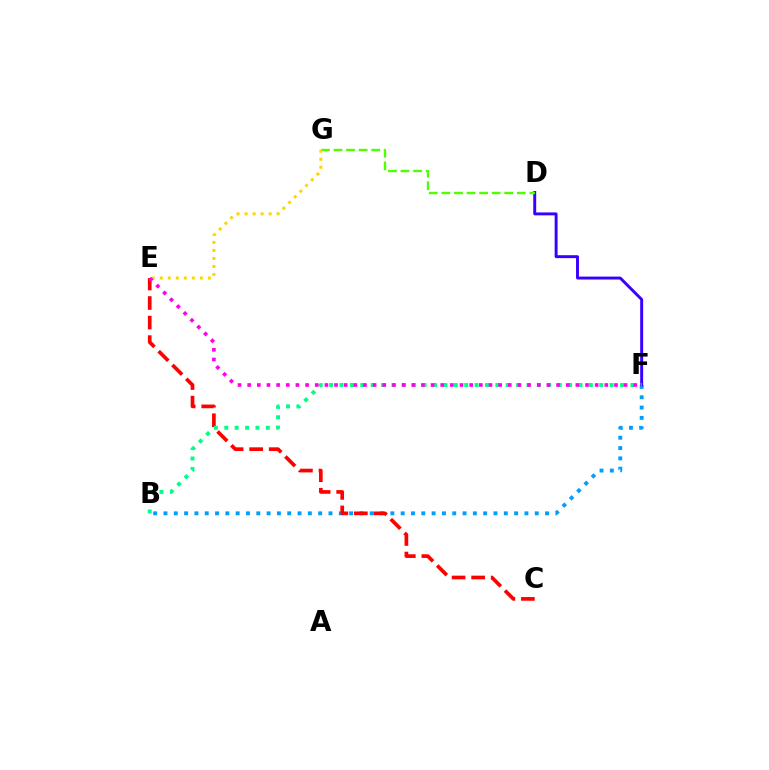{('B', 'F'): [{'color': '#009eff', 'line_style': 'dotted', 'thickness': 2.8}, {'color': '#00ff86', 'line_style': 'dotted', 'thickness': 2.82}], ('D', 'F'): [{'color': '#3700ff', 'line_style': 'solid', 'thickness': 2.11}], ('D', 'G'): [{'color': '#4fff00', 'line_style': 'dashed', 'thickness': 1.71}], ('C', 'E'): [{'color': '#ff0000', 'line_style': 'dashed', 'thickness': 2.66}], ('E', 'G'): [{'color': '#ffd500', 'line_style': 'dotted', 'thickness': 2.18}], ('E', 'F'): [{'color': '#ff00ed', 'line_style': 'dotted', 'thickness': 2.62}]}